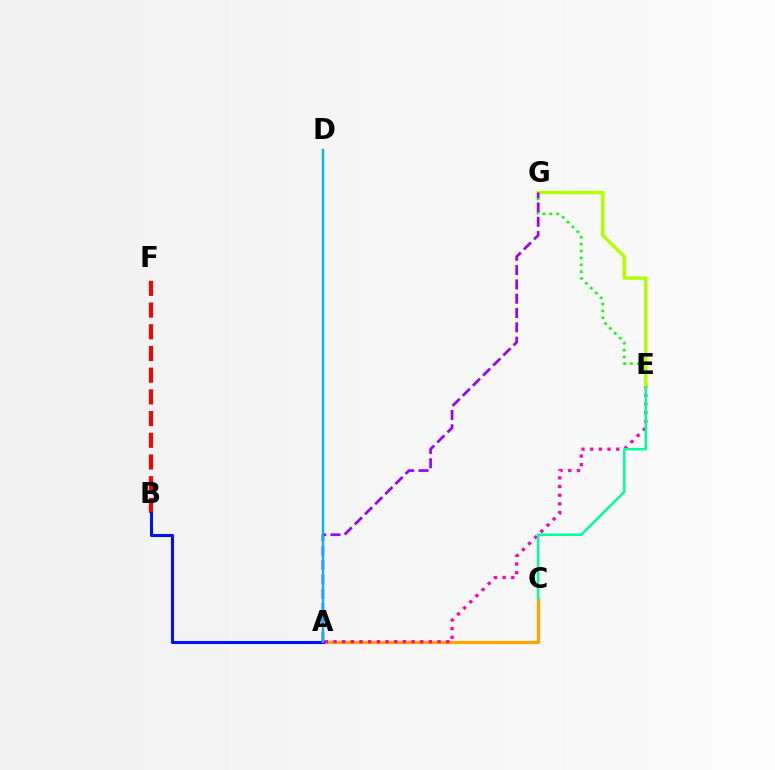{('B', 'F'): [{'color': '#ff0000', 'line_style': 'dashed', 'thickness': 2.95}], ('A', 'C'): [{'color': '#ffa500', 'line_style': 'solid', 'thickness': 2.37}], ('A', 'E'): [{'color': '#ff00bd', 'line_style': 'dotted', 'thickness': 2.36}], ('E', 'G'): [{'color': '#08ff00', 'line_style': 'dotted', 'thickness': 1.87}, {'color': '#b3ff00', 'line_style': 'solid', 'thickness': 2.5}], ('C', 'E'): [{'color': '#00ff9d', 'line_style': 'solid', 'thickness': 1.81}], ('A', 'B'): [{'color': '#0010ff', 'line_style': 'solid', 'thickness': 2.2}], ('A', 'G'): [{'color': '#9b00ff', 'line_style': 'dashed', 'thickness': 1.94}], ('A', 'D'): [{'color': '#00b5ff', 'line_style': 'solid', 'thickness': 1.68}]}